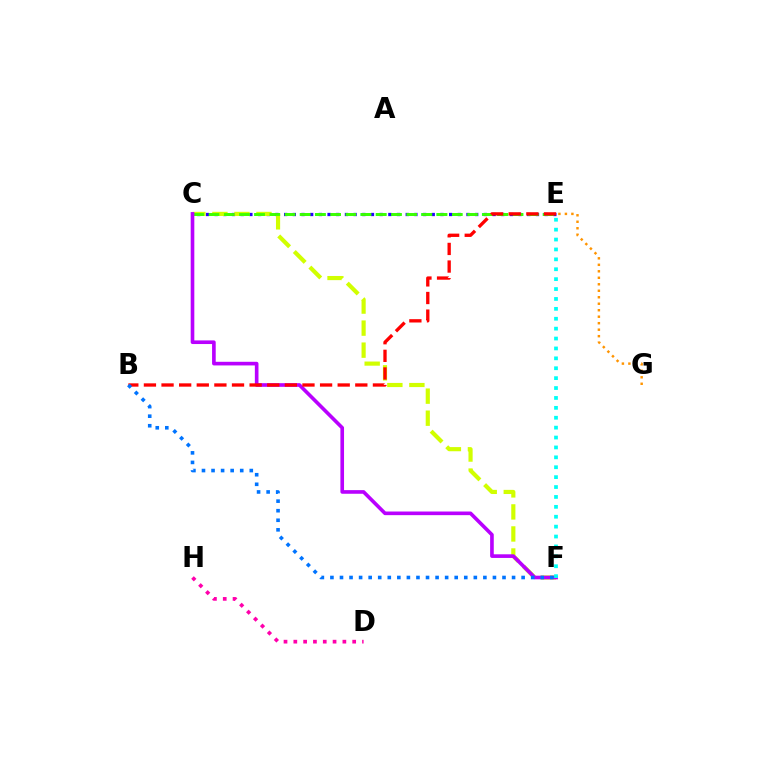{('C', 'E'): [{'color': '#00ff5c', 'line_style': 'dashed', 'thickness': 2.06}, {'color': '#2500ff', 'line_style': 'dotted', 'thickness': 2.36}, {'color': '#3dff00', 'line_style': 'dashed', 'thickness': 2.07}], ('C', 'F'): [{'color': '#d1ff00', 'line_style': 'dashed', 'thickness': 2.99}, {'color': '#b900ff', 'line_style': 'solid', 'thickness': 2.62}], ('E', 'G'): [{'color': '#ff9400', 'line_style': 'dotted', 'thickness': 1.76}], ('D', 'H'): [{'color': '#ff00ac', 'line_style': 'dotted', 'thickness': 2.67}], ('B', 'E'): [{'color': '#ff0000', 'line_style': 'dashed', 'thickness': 2.39}], ('B', 'F'): [{'color': '#0074ff', 'line_style': 'dotted', 'thickness': 2.6}], ('E', 'F'): [{'color': '#00fff6', 'line_style': 'dotted', 'thickness': 2.69}]}